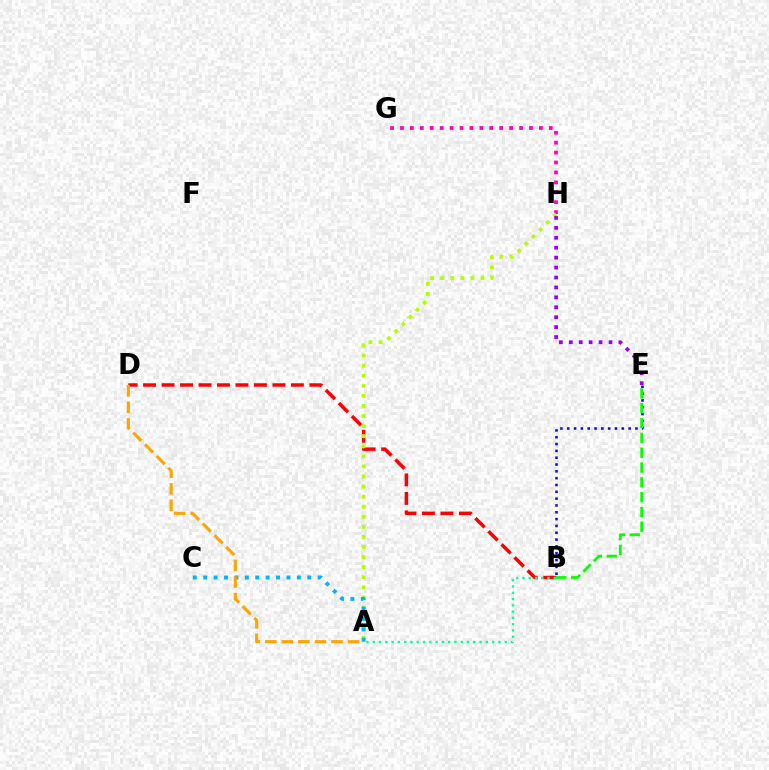{('G', 'H'): [{'color': '#ff00bd', 'line_style': 'dotted', 'thickness': 2.7}], ('B', 'E'): [{'color': '#0010ff', 'line_style': 'dotted', 'thickness': 1.85}, {'color': '#08ff00', 'line_style': 'dashed', 'thickness': 2.01}], ('B', 'D'): [{'color': '#ff0000', 'line_style': 'dashed', 'thickness': 2.51}], ('A', 'B'): [{'color': '#00ff9d', 'line_style': 'dotted', 'thickness': 1.71}], ('A', 'H'): [{'color': '#b3ff00', 'line_style': 'dotted', 'thickness': 2.74}], ('A', 'C'): [{'color': '#00b5ff', 'line_style': 'dotted', 'thickness': 2.83}], ('E', 'H'): [{'color': '#9b00ff', 'line_style': 'dotted', 'thickness': 2.7}], ('A', 'D'): [{'color': '#ffa500', 'line_style': 'dashed', 'thickness': 2.25}]}